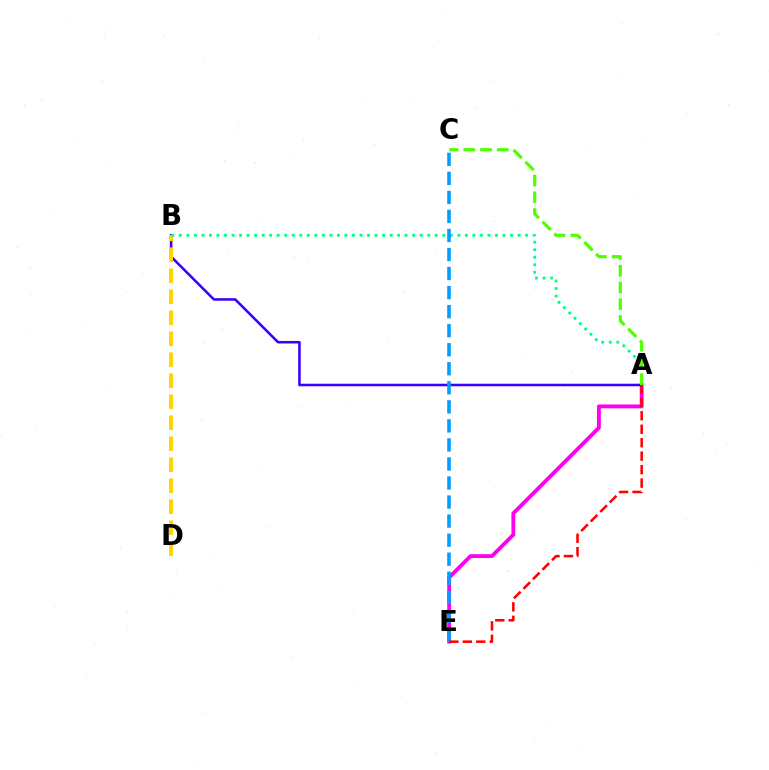{('A', 'E'): [{'color': '#ff00ed', 'line_style': 'solid', 'thickness': 2.78}, {'color': '#ff0000', 'line_style': 'dashed', 'thickness': 1.83}], ('A', 'B'): [{'color': '#3700ff', 'line_style': 'solid', 'thickness': 1.83}, {'color': '#00ff86', 'line_style': 'dotted', 'thickness': 2.04}], ('B', 'D'): [{'color': '#ffd500', 'line_style': 'dashed', 'thickness': 2.85}], ('C', 'E'): [{'color': '#009eff', 'line_style': 'dashed', 'thickness': 2.59}], ('A', 'C'): [{'color': '#4fff00', 'line_style': 'dashed', 'thickness': 2.28}]}